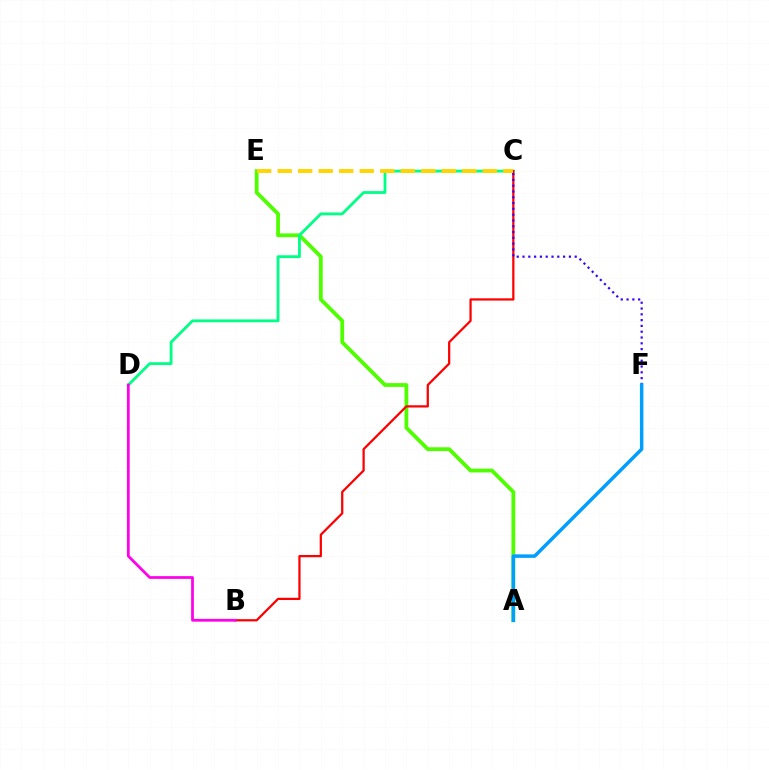{('A', 'E'): [{'color': '#4fff00', 'line_style': 'solid', 'thickness': 2.73}], ('C', 'D'): [{'color': '#00ff86', 'line_style': 'solid', 'thickness': 2.03}], ('B', 'C'): [{'color': '#ff0000', 'line_style': 'solid', 'thickness': 1.61}], ('B', 'D'): [{'color': '#ff00ed', 'line_style': 'solid', 'thickness': 1.98}], ('C', 'F'): [{'color': '#3700ff', 'line_style': 'dotted', 'thickness': 1.58}], ('A', 'F'): [{'color': '#009eff', 'line_style': 'solid', 'thickness': 2.49}], ('C', 'E'): [{'color': '#ffd500', 'line_style': 'dashed', 'thickness': 2.79}]}